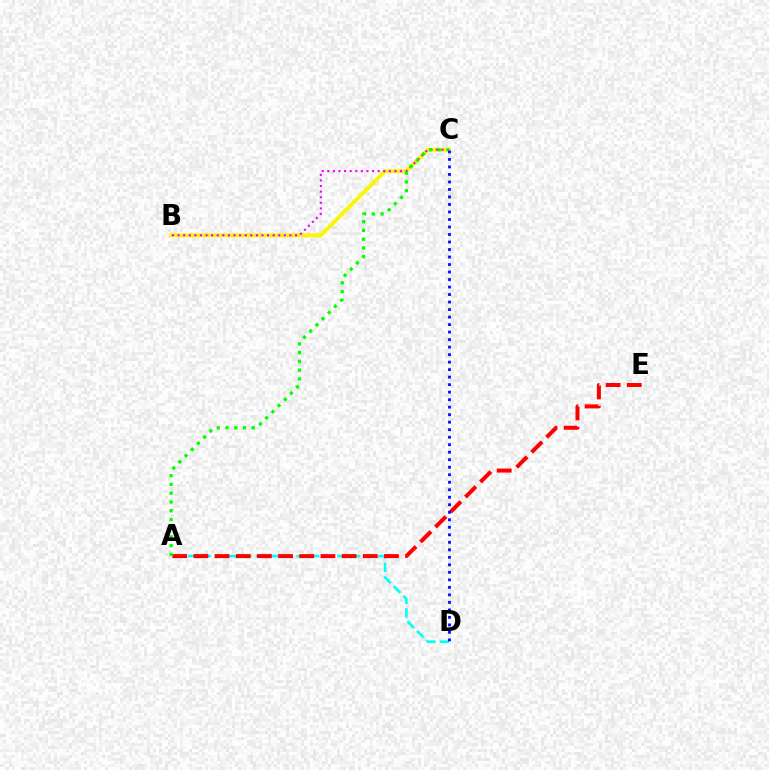{('A', 'D'): [{'color': '#00fff6', 'line_style': 'dashed', 'thickness': 1.85}], ('A', 'E'): [{'color': '#ff0000', 'line_style': 'dashed', 'thickness': 2.88}], ('B', 'C'): [{'color': '#fcf500', 'line_style': 'solid', 'thickness': 2.79}, {'color': '#ee00ff', 'line_style': 'dotted', 'thickness': 1.52}], ('A', 'C'): [{'color': '#08ff00', 'line_style': 'dotted', 'thickness': 2.38}], ('C', 'D'): [{'color': '#0010ff', 'line_style': 'dotted', 'thickness': 2.04}]}